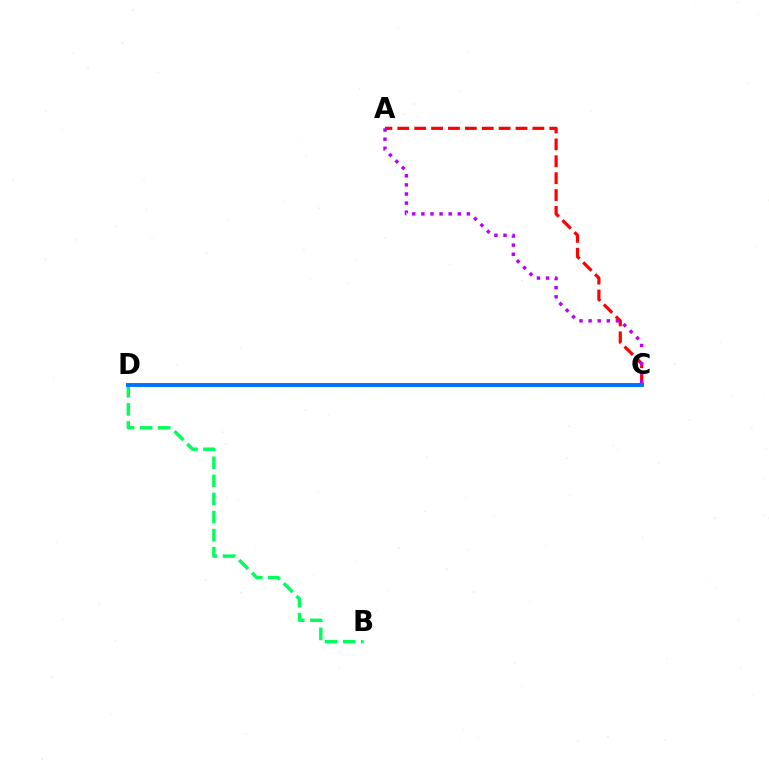{('A', 'C'): [{'color': '#ff0000', 'line_style': 'dashed', 'thickness': 2.29}, {'color': '#b900ff', 'line_style': 'dotted', 'thickness': 2.47}], ('C', 'D'): [{'color': '#d1ff00', 'line_style': 'dotted', 'thickness': 2.72}, {'color': '#0074ff', 'line_style': 'solid', 'thickness': 2.83}], ('B', 'D'): [{'color': '#00ff5c', 'line_style': 'dashed', 'thickness': 2.45}]}